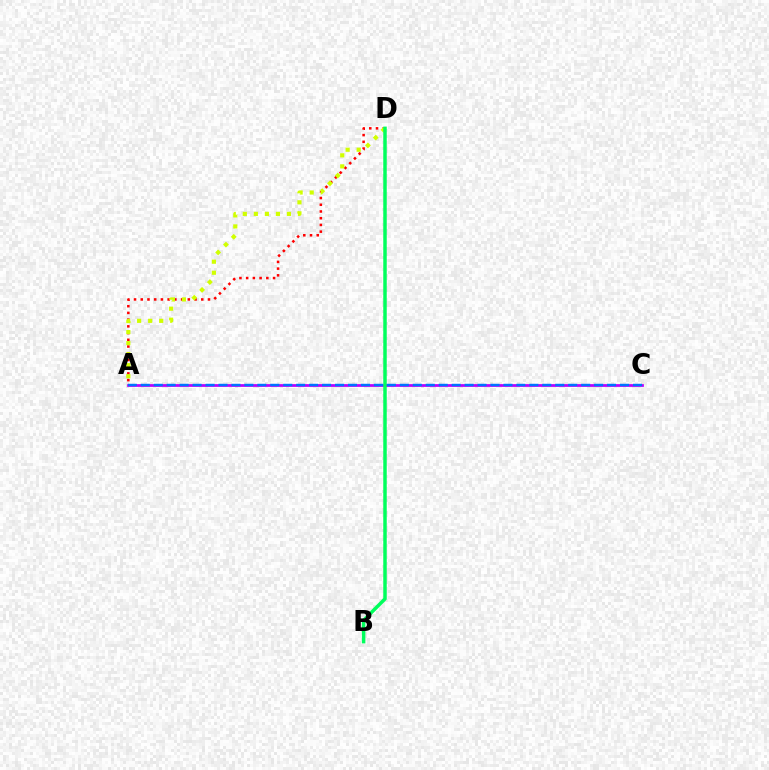{('A', 'D'): [{'color': '#ff0000', 'line_style': 'dotted', 'thickness': 1.83}, {'color': '#d1ff00', 'line_style': 'dotted', 'thickness': 3.0}], ('A', 'C'): [{'color': '#b900ff', 'line_style': 'solid', 'thickness': 1.97}, {'color': '#0074ff', 'line_style': 'dashed', 'thickness': 1.76}], ('B', 'D'): [{'color': '#00ff5c', 'line_style': 'solid', 'thickness': 2.5}]}